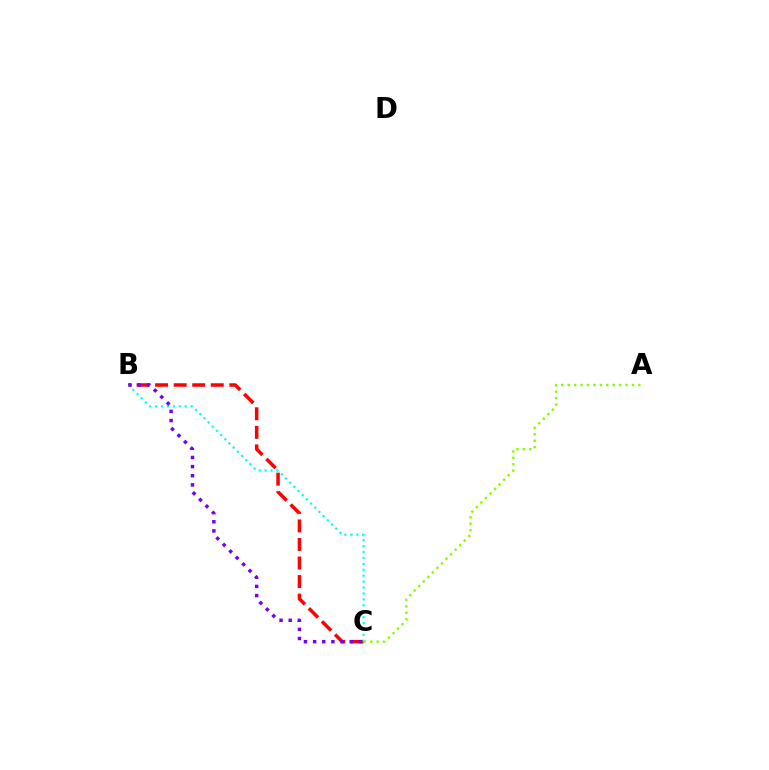{('B', 'C'): [{'color': '#ff0000', 'line_style': 'dashed', 'thickness': 2.52}, {'color': '#00fff6', 'line_style': 'dotted', 'thickness': 1.61}, {'color': '#7200ff', 'line_style': 'dotted', 'thickness': 2.49}], ('A', 'C'): [{'color': '#84ff00', 'line_style': 'dotted', 'thickness': 1.75}]}